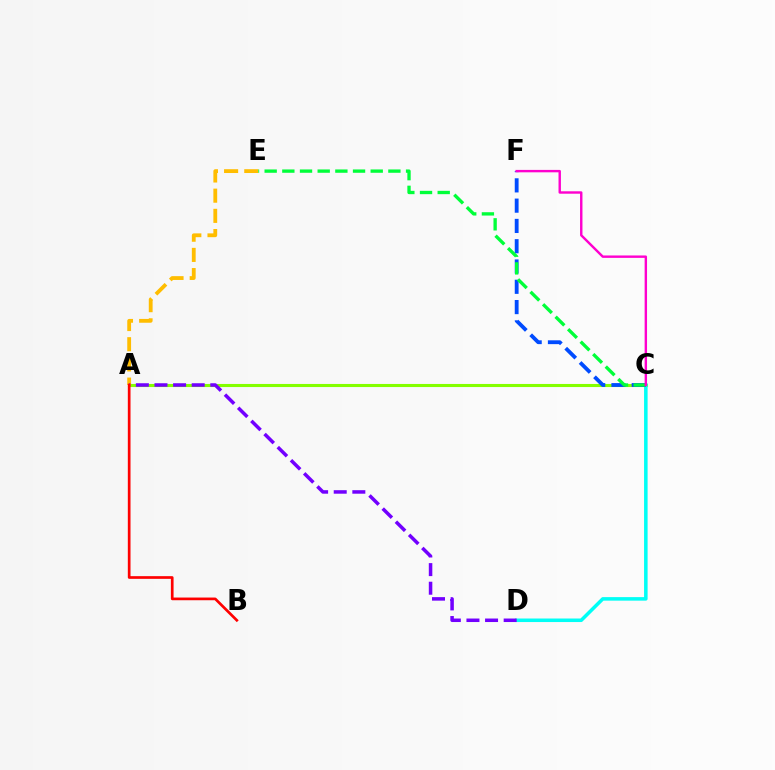{('A', 'C'): [{'color': '#84ff00', 'line_style': 'solid', 'thickness': 2.22}], ('C', 'D'): [{'color': '#00fff6', 'line_style': 'solid', 'thickness': 2.54}], ('C', 'F'): [{'color': '#004bff', 'line_style': 'dashed', 'thickness': 2.76}, {'color': '#ff00cf', 'line_style': 'solid', 'thickness': 1.74}], ('A', 'E'): [{'color': '#ffbd00', 'line_style': 'dashed', 'thickness': 2.74}], ('C', 'E'): [{'color': '#00ff39', 'line_style': 'dashed', 'thickness': 2.4}], ('A', 'D'): [{'color': '#7200ff', 'line_style': 'dashed', 'thickness': 2.53}], ('A', 'B'): [{'color': '#ff0000', 'line_style': 'solid', 'thickness': 1.94}]}